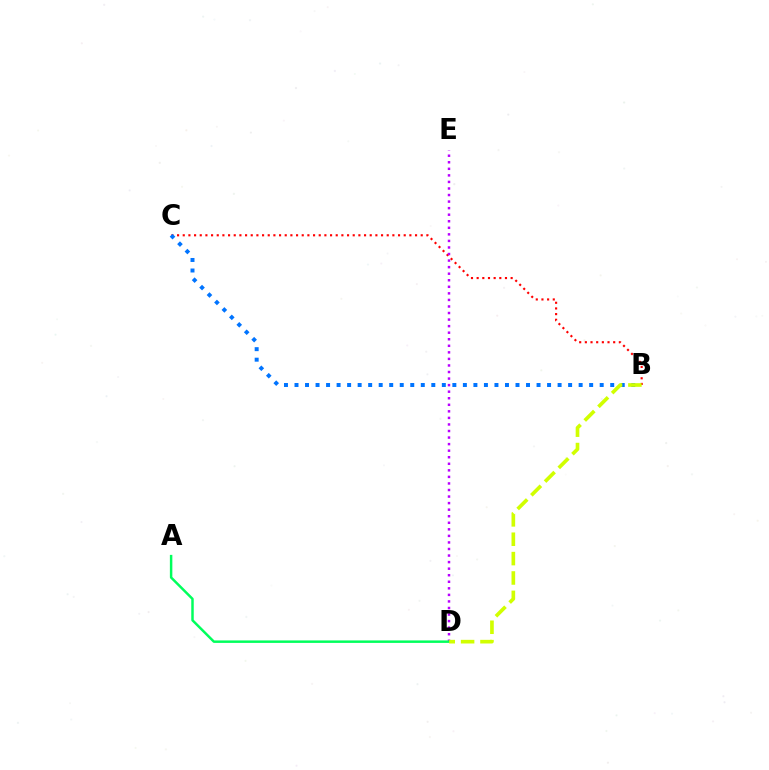{('B', 'C'): [{'color': '#ff0000', 'line_style': 'dotted', 'thickness': 1.54}, {'color': '#0074ff', 'line_style': 'dotted', 'thickness': 2.86}], ('D', 'E'): [{'color': '#b900ff', 'line_style': 'dotted', 'thickness': 1.78}], ('A', 'D'): [{'color': '#00ff5c', 'line_style': 'solid', 'thickness': 1.78}], ('B', 'D'): [{'color': '#d1ff00', 'line_style': 'dashed', 'thickness': 2.63}]}